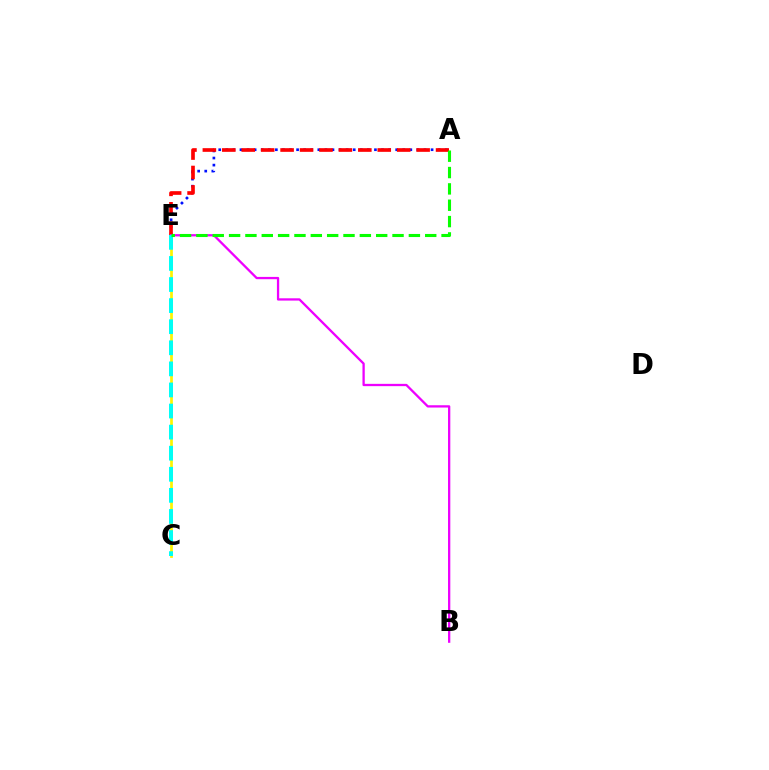{('A', 'E'): [{'color': '#0010ff', 'line_style': 'dotted', 'thickness': 1.92}, {'color': '#ff0000', 'line_style': 'dashed', 'thickness': 2.64}, {'color': '#08ff00', 'line_style': 'dashed', 'thickness': 2.22}], ('C', 'E'): [{'color': '#fcf500', 'line_style': 'solid', 'thickness': 1.96}, {'color': '#00fff6', 'line_style': 'dashed', 'thickness': 2.86}], ('B', 'E'): [{'color': '#ee00ff', 'line_style': 'solid', 'thickness': 1.65}]}